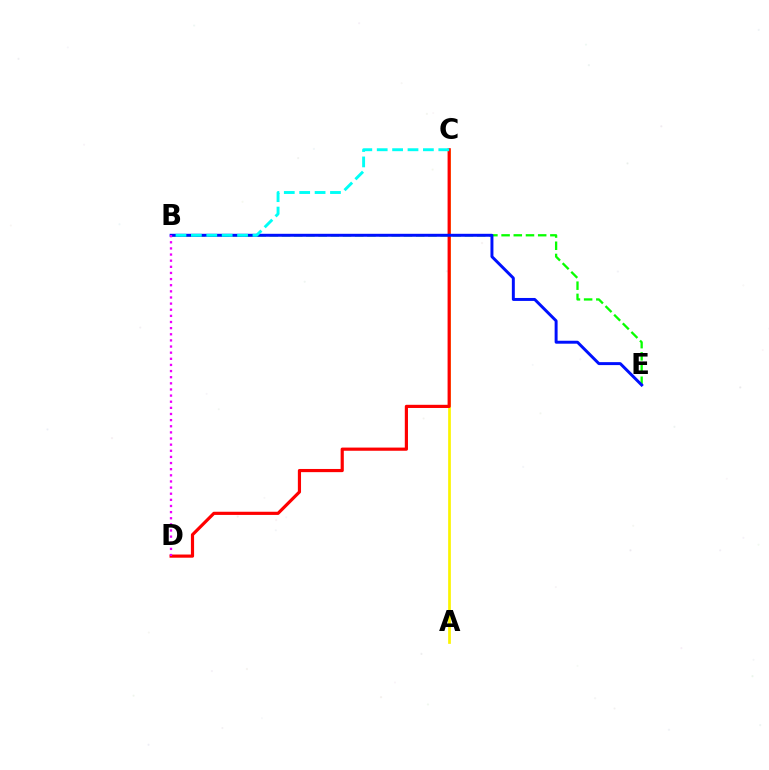{('B', 'E'): [{'color': '#08ff00', 'line_style': 'dashed', 'thickness': 1.66}, {'color': '#0010ff', 'line_style': 'solid', 'thickness': 2.13}], ('A', 'C'): [{'color': '#fcf500', 'line_style': 'solid', 'thickness': 1.95}], ('C', 'D'): [{'color': '#ff0000', 'line_style': 'solid', 'thickness': 2.29}], ('B', 'D'): [{'color': '#ee00ff', 'line_style': 'dotted', 'thickness': 1.67}], ('B', 'C'): [{'color': '#00fff6', 'line_style': 'dashed', 'thickness': 2.09}]}